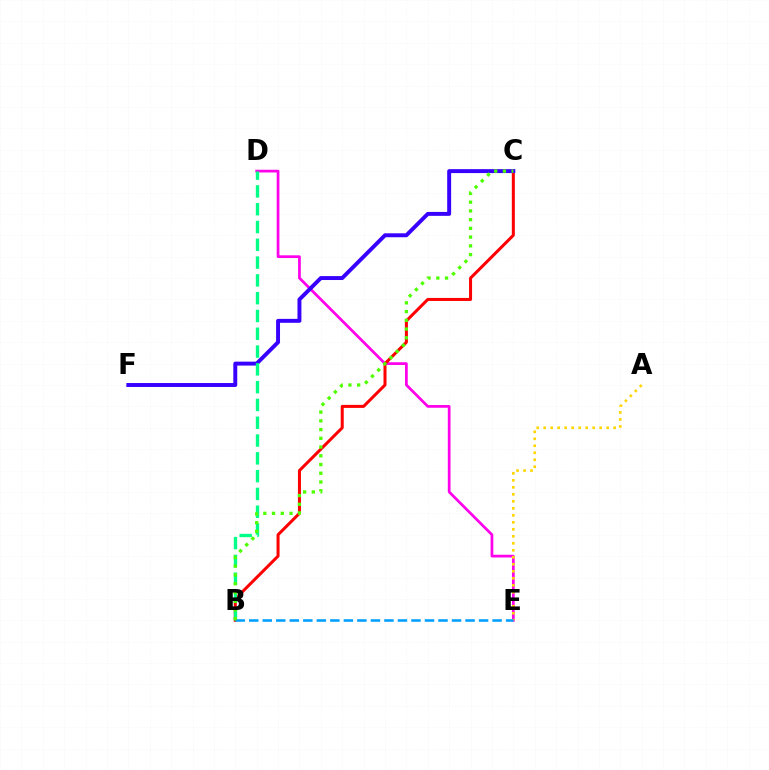{('D', 'E'): [{'color': '#ff00ed', 'line_style': 'solid', 'thickness': 1.96}], ('B', 'C'): [{'color': '#ff0000', 'line_style': 'solid', 'thickness': 2.17}, {'color': '#4fff00', 'line_style': 'dotted', 'thickness': 2.37}], ('C', 'F'): [{'color': '#3700ff', 'line_style': 'solid', 'thickness': 2.83}], ('B', 'D'): [{'color': '#00ff86', 'line_style': 'dashed', 'thickness': 2.42}], ('A', 'E'): [{'color': '#ffd500', 'line_style': 'dotted', 'thickness': 1.9}], ('B', 'E'): [{'color': '#009eff', 'line_style': 'dashed', 'thickness': 1.84}]}